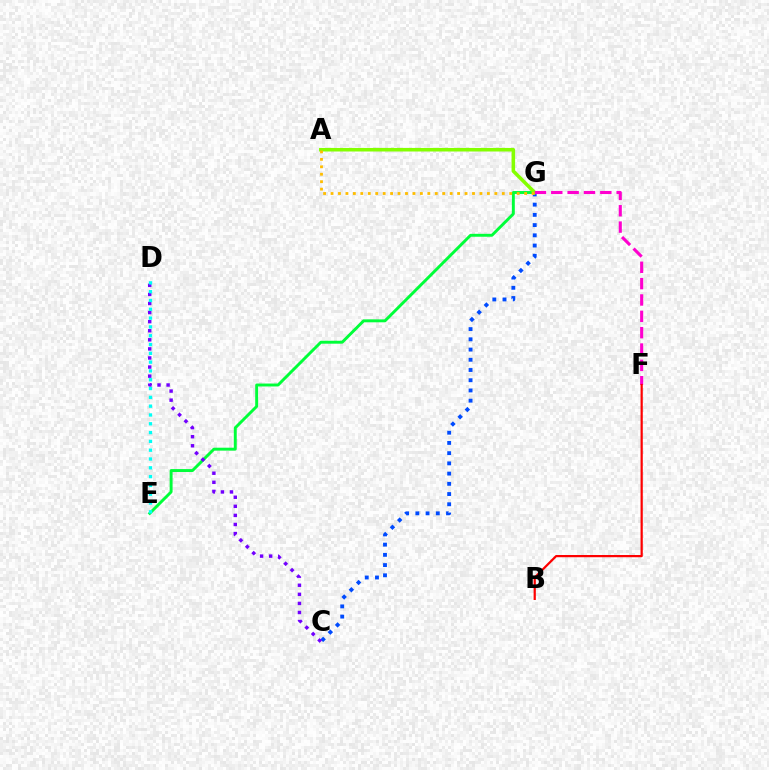{('C', 'G'): [{'color': '#004bff', 'line_style': 'dotted', 'thickness': 2.78}], ('E', 'G'): [{'color': '#00ff39', 'line_style': 'solid', 'thickness': 2.1}], ('A', 'G'): [{'color': '#84ff00', 'line_style': 'solid', 'thickness': 2.56}, {'color': '#ffbd00', 'line_style': 'dotted', 'thickness': 2.02}], ('C', 'D'): [{'color': '#7200ff', 'line_style': 'dotted', 'thickness': 2.47}], ('F', 'G'): [{'color': '#ff00cf', 'line_style': 'dashed', 'thickness': 2.22}], ('B', 'F'): [{'color': '#ff0000', 'line_style': 'solid', 'thickness': 1.6}], ('D', 'E'): [{'color': '#00fff6', 'line_style': 'dotted', 'thickness': 2.39}]}